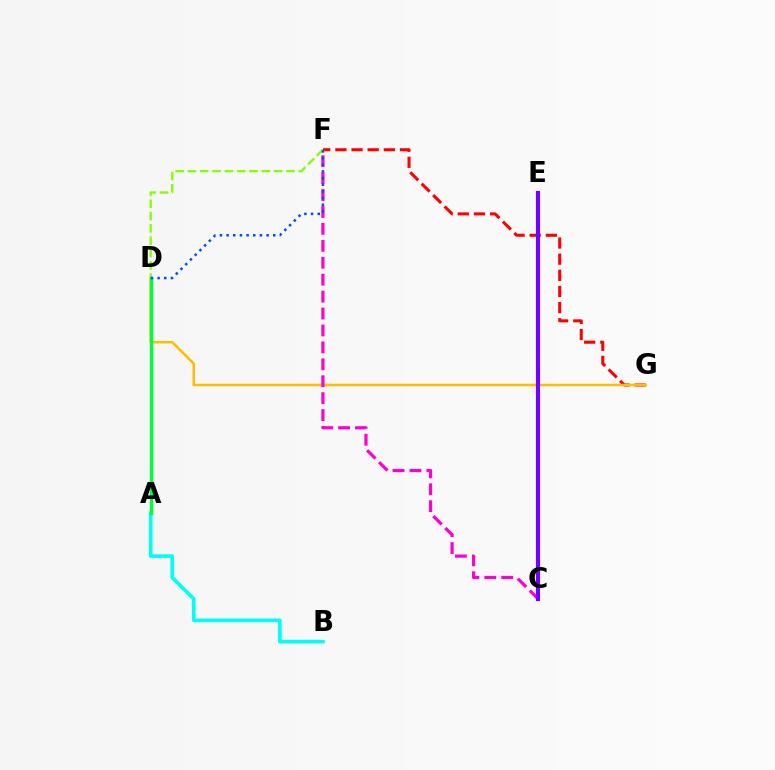{('F', 'G'): [{'color': '#ff0000', 'line_style': 'dashed', 'thickness': 2.19}], ('D', 'G'): [{'color': '#ffbd00', 'line_style': 'solid', 'thickness': 1.81}], ('A', 'B'): [{'color': '#00fff6', 'line_style': 'solid', 'thickness': 2.63}], ('C', 'F'): [{'color': '#ff00cf', 'line_style': 'dashed', 'thickness': 2.3}], ('A', 'D'): [{'color': '#00ff39', 'line_style': 'solid', 'thickness': 2.48}], ('C', 'E'): [{'color': '#7200ff', 'line_style': 'solid', 'thickness': 2.99}], ('D', 'F'): [{'color': '#84ff00', 'line_style': 'dashed', 'thickness': 1.67}, {'color': '#004bff', 'line_style': 'dotted', 'thickness': 1.81}]}